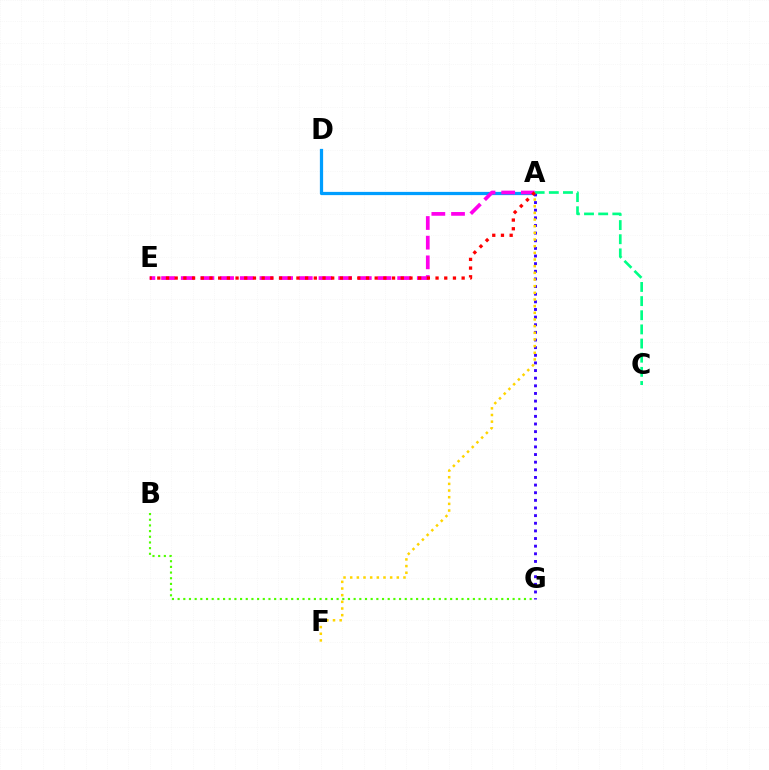{('A', 'D'): [{'color': '#009eff', 'line_style': 'solid', 'thickness': 2.33}], ('A', 'E'): [{'color': '#ff00ed', 'line_style': 'dashed', 'thickness': 2.67}, {'color': '#ff0000', 'line_style': 'dotted', 'thickness': 2.36}], ('A', 'G'): [{'color': '#3700ff', 'line_style': 'dotted', 'thickness': 2.07}], ('A', 'F'): [{'color': '#ffd500', 'line_style': 'dotted', 'thickness': 1.81}], ('A', 'C'): [{'color': '#00ff86', 'line_style': 'dashed', 'thickness': 1.92}], ('B', 'G'): [{'color': '#4fff00', 'line_style': 'dotted', 'thickness': 1.54}]}